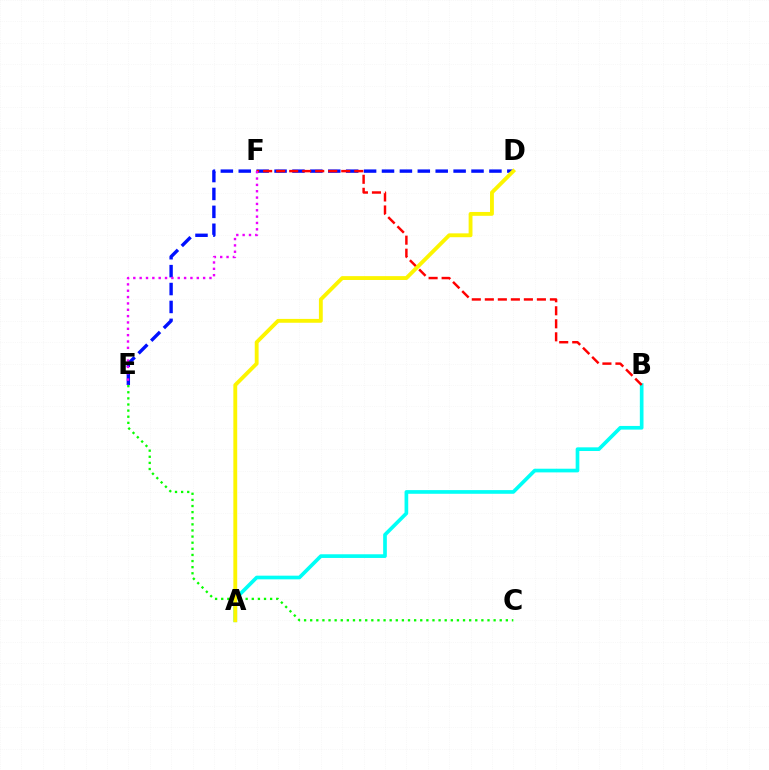{('D', 'E'): [{'color': '#0010ff', 'line_style': 'dashed', 'thickness': 2.43}], ('A', 'B'): [{'color': '#00fff6', 'line_style': 'solid', 'thickness': 2.64}], ('C', 'E'): [{'color': '#08ff00', 'line_style': 'dotted', 'thickness': 1.66}], ('B', 'F'): [{'color': '#ff0000', 'line_style': 'dashed', 'thickness': 1.77}], ('E', 'F'): [{'color': '#ee00ff', 'line_style': 'dotted', 'thickness': 1.72}], ('A', 'D'): [{'color': '#fcf500', 'line_style': 'solid', 'thickness': 2.77}]}